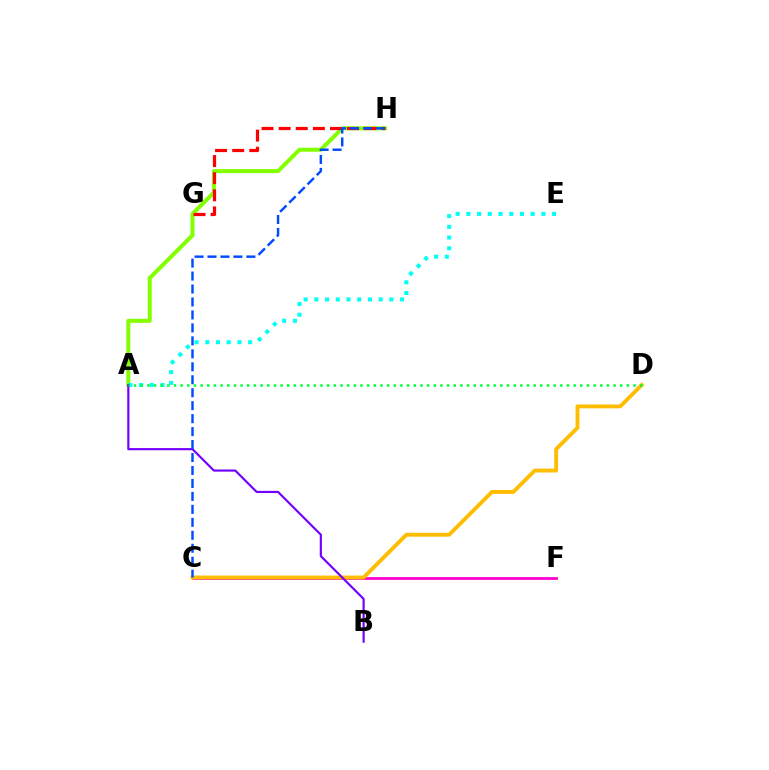{('A', 'H'): [{'color': '#84ff00', 'line_style': 'solid', 'thickness': 2.9}], ('C', 'F'): [{'color': '#ff00cf', 'line_style': 'solid', 'thickness': 2.0}], ('C', 'D'): [{'color': '#ffbd00', 'line_style': 'solid', 'thickness': 2.79}], ('A', 'E'): [{'color': '#00fff6', 'line_style': 'dotted', 'thickness': 2.91}], ('A', 'B'): [{'color': '#7200ff', 'line_style': 'solid', 'thickness': 1.55}], ('G', 'H'): [{'color': '#ff0000', 'line_style': 'dashed', 'thickness': 2.33}], ('A', 'D'): [{'color': '#00ff39', 'line_style': 'dotted', 'thickness': 1.81}], ('C', 'H'): [{'color': '#004bff', 'line_style': 'dashed', 'thickness': 1.76}]}